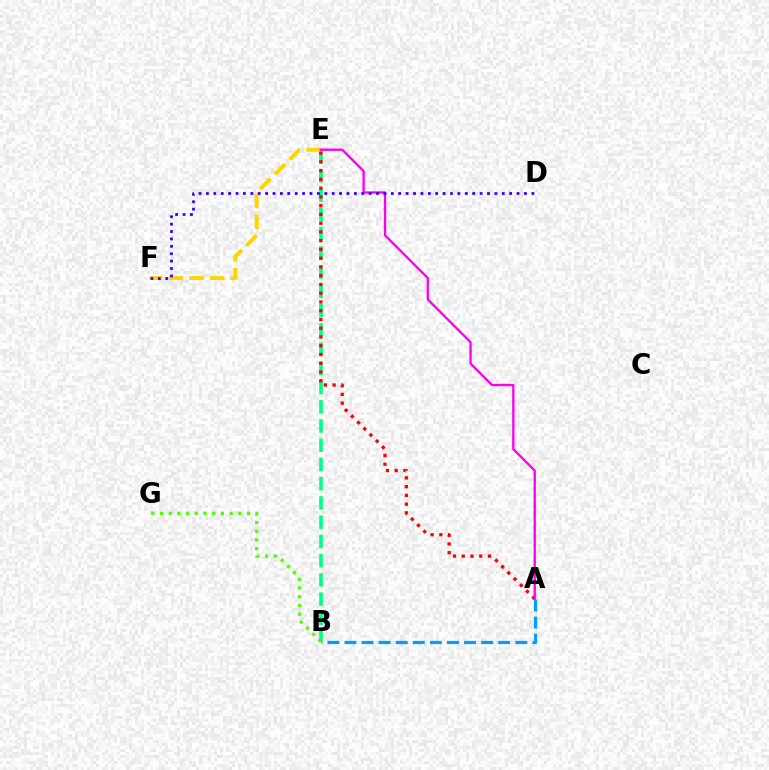{('B', 'E'): [{'color': '#00ff86', 'line_style': 'dashed', 'thickness': 2.61}], ('A', 'E'): [{'color': '#ff0000', 'line_style': 'dotted', 'thickness': 2.38}, {'color': '#ff00ed', 'line_style': 'solid', 'thickness': 1.69}], ('E', 'F'): [{'color': '#ffd500', 'line_style': 'dashed', 'thickness': 2.82}], ('B', 'G'): [{'color': '#4fff00', 'line_style': 'dotted', 'thickness': 2.36}], ('D', 'F'): [{'color': '#3700ff', 'line_style': 'dotted', 'thickness': 2.01}], ('A', 'B'): [{'color': '#009eff', 'line_style': 'dashed', 'thickness': 2.32}]}